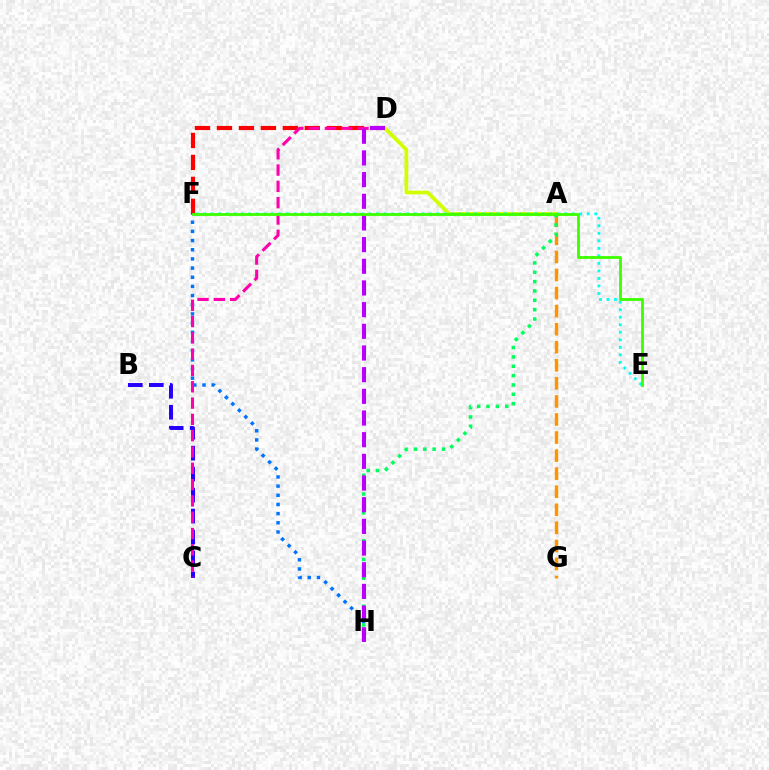{('A', 'G'): [{'color': '#ff9400', 'line_style': 'dashed', 'thickness': 2.45}], ('A', 'D'): [{'color': '#d1ff00', 'line_style': 'solid', 'thickness': 2.7}], ('E', 'F'): [{'color': '#00fff6', 'line_style': 'dotted', 'thickness': 2.04}, {'color': '#3dff00', 'line_style': 'solid', 'thickness': 2.03}], ('F', 'H'): [{'color': '#0074ff', 'line_style': 'dotted', 'thickness': 2.49}], ('D', 'F'): [{'color': '#ff0000', 'line_style': 'dashed', 'thickness': 2.98}], ('B', 'C'): [{'color': '#2500ff', 'line_style': 'dashed', 'thickness': 2.85}], ('A', 'H'): [{'color': '#00ff5c', 'line_style': 'dotted', 'thickness': 2.54}], ('C', 'D'): [{'color': '#ff00ac', 'line_style': 'dashed', 'thickness': 2.22}], ('D', 'H'): [{'color': '#b900ff', 'line_style': 'dashed', 'thickness': 2.94}]}